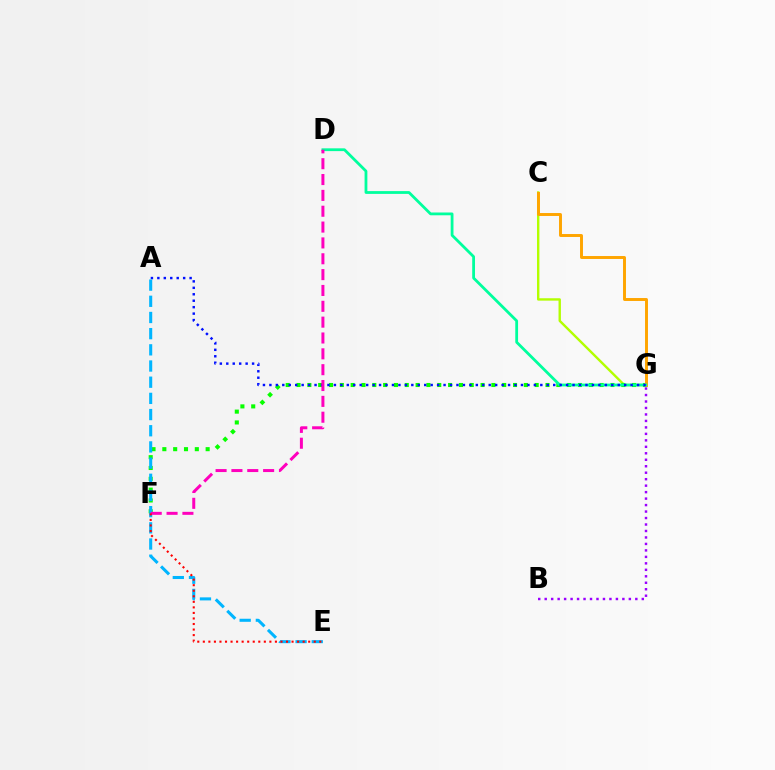{('C', 'G'): [{'color': '#b3ff00', 'line_style': 'solid', 'thickness': 1.72}, {'color': '#ffa500', 'line_style': 'solid', 'thickness': 2.12}], ('B', 'G'): [{'color': '#9b00ff', 'line_style': 'dotted', 'thickness': 1.76}], ('F', 'G'): [{'color': '#08ff00', 'line_style': 'dotted', 'thickness': 2.94}], ('D', 'G'): [{'color': '#00ff9d', 'line_style': 'solid', 'thickness': 2.01}], ('A', 'G'): [{'color': '#0010ff', 'line_style': 'dotted', 'thickness': 1.75}], ('A', 'E'): [{'color': '#00b5ff', 'line_style': 'dashed', 'thickness': 2.2}], ('D', 'F'): [{'color': '#ff00bd', 'line_style': 'dashed', 'thickness': 2.15}], ('E', 'F'): [{'color': '#ff0000', 'line_style': 'dotted', 'thickness': 1.51}]}